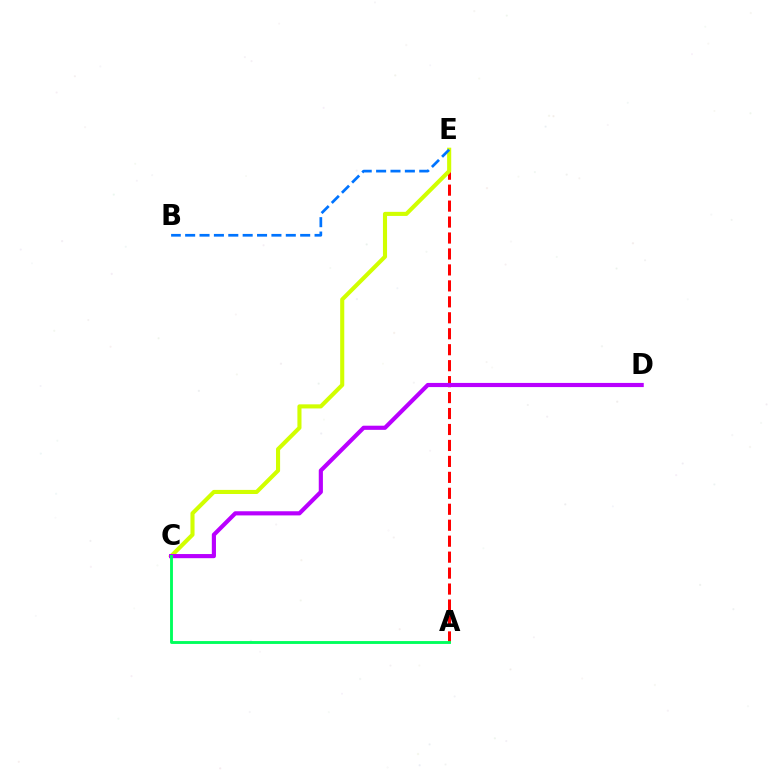{('A', 'E'): [{'color': '#ff0000', 'line_style': 'dashed', 'thickness': 2.17}], ('C', 'E'): [{'color': '#d1ff00', 'line_style': 'solid', 'thickness': 2.95}], ('C', 'D'): [{'color': '#b900ff', 'line_style': 'solid', 'thickness': 2.99}], ('A', 'C'): [{'color': '#00ff5c', 'line_style': 'solid', 'thickness': 2.07}], ('B', 'E'): [{'color': '#0074ff', 'line_style': 'dashed', 'thickness': 1.95}]}